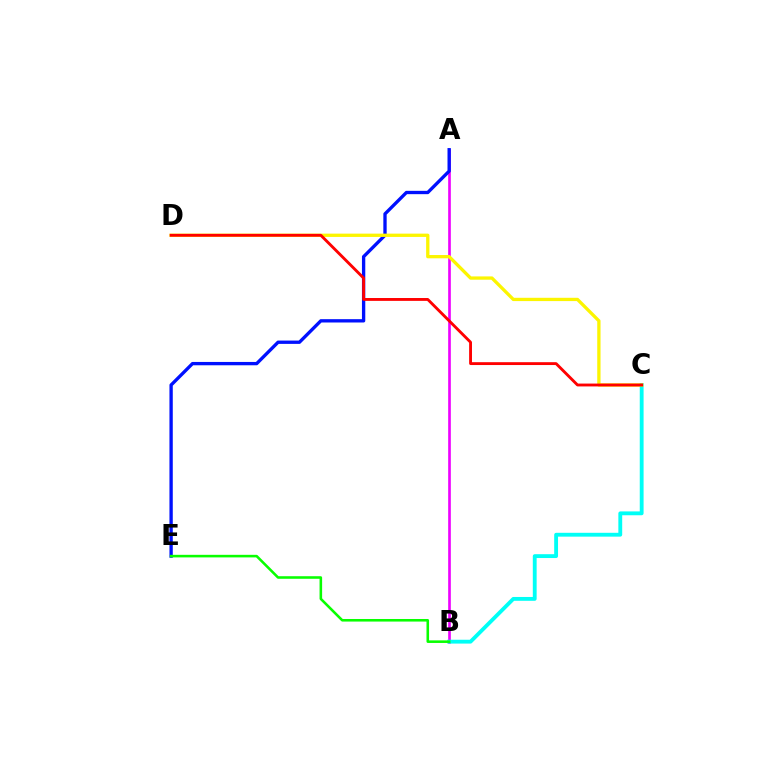{('A', 'B'): [{'color': '#ee00ff', 'line_style': 'solid', 'thickness': 1.91}], ('B', 'C'): [{'color': '#00fff6', 'line_style': 'solid', 'thickness': 2.77}], ('A', 'E'): [{'color': '#0010ff', 'line_style': 'solid', 'thickness': 2.4}], ('B', 'E'): [{'color': '#08ff00', 'line_style': 'solid', 'thickness': 1.85}], ('C', 'D'): [{'color': '#fcf500', 'line_style': 'solid', 'thickness': 2.37}, {'color': '#ff0000', 'line_style': 'solid', 'thickness': 2.06}]}